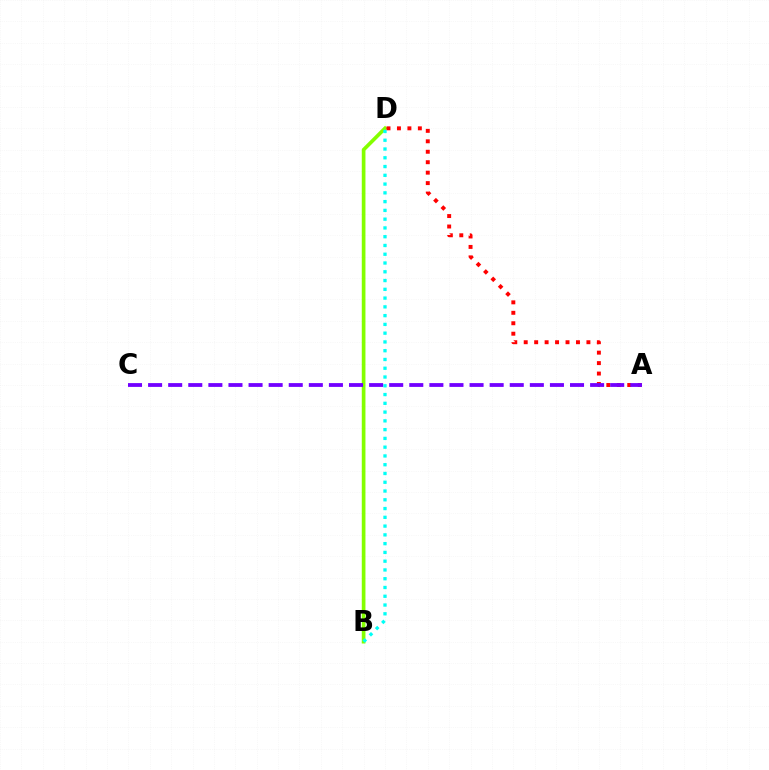{('B', 'D'): [{'color': '#84ff00', 'line_style': 'solid', 'thickness': 2.65}, {'color': '#00fff6', 'line_style': 'dotted', 'thickness': 2.38}], ('A', 'D'): [{'color': '#ff0000', 'line_style': 'dotted', 'thickness': 2.84}], ('A', 'C'): [{'color': '#7200ff', 'line_style': 'dashed', 'thickness': 2.73}]}